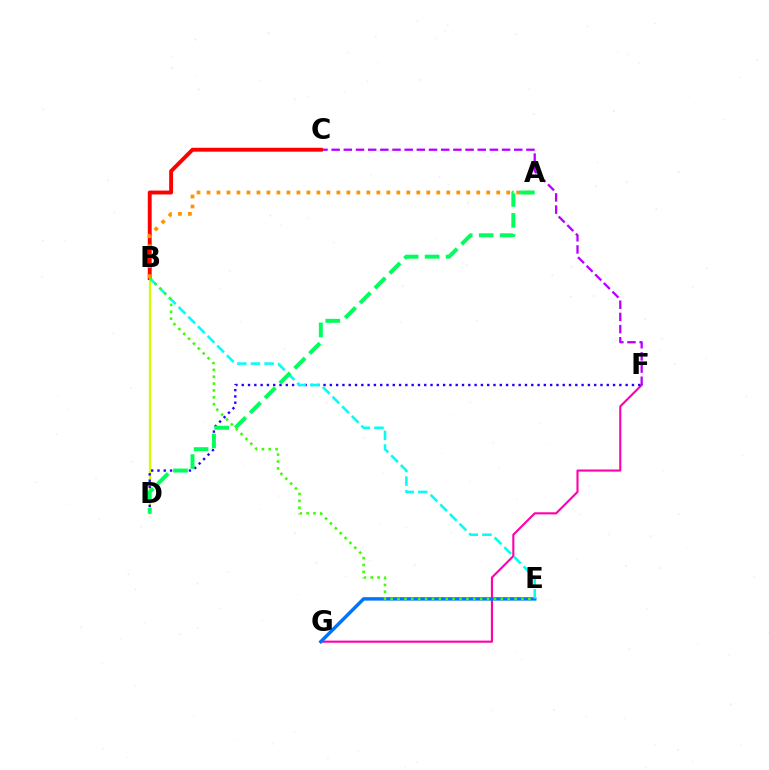{('F', 'G'): [{'color': '#ff00ac', 'line_style': 'solid', 'thickness': 1.52}], ('B', 'D'): [{'color': '#d1ff00', 'line_style': 'solid', 'thickness': 1.65}], ('C', 'F'): [{'color': '#b900ff', 'line_style': 'dashed', 'thickness': 1.65}], ('B', 'C'): [{'color': '#ff0000', 'line_style': 'solid', 'thickness': 2.81}], ('D', 'F'): [{'color': '#2500ff', 'line_style': 'dotted', 'thickness': 1.71}], ('E', 'G'): [{'color': '#0074ff', 'line_style': 'solid', 'thickness': 2.48}], ('B', 'E'): [{'color': '#00fff6', 'line_style': 'dashed', 'thickness': 1.85}, {'color': '#3dff00', 'line_style': 'dotted', 'thickness': 1.87}], ('A', 'B'): [{'color': '#ff9400', 'line_style': 'dotted', 'thickness': 2.71}], ('A', 'D'): [{'color': '#00ff5c', 'line_style': 'dashed', 'thickness': 2.85}]}